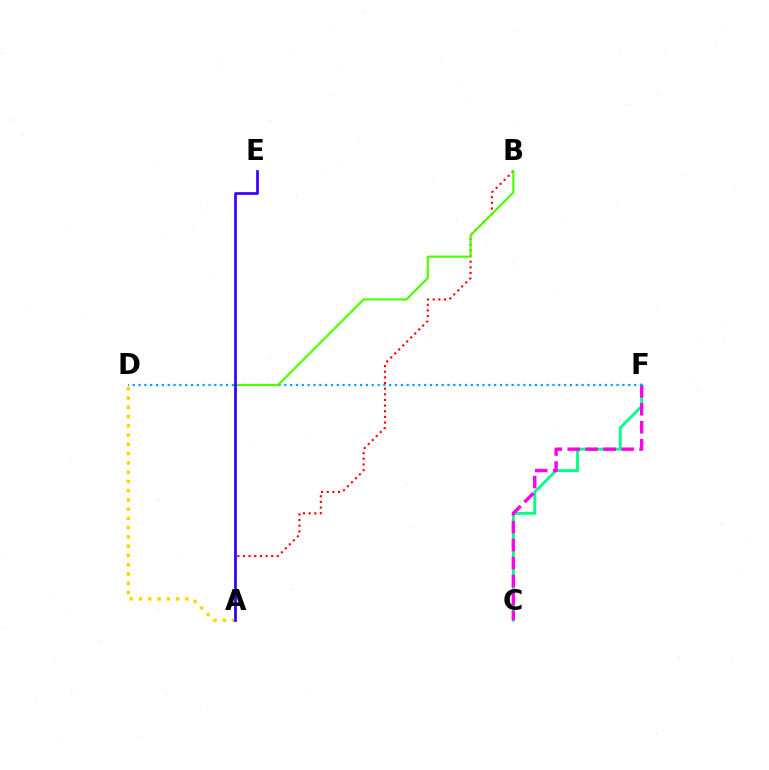{('C', 'F'): [{'color': '#00ff86', 'line_style': 'solid', 'thickness': 2.04}, {'color': '#ff00ed', 'line_style': 'dashed', 'thickness': 2.44}], ('A', 'B'): [{'color': '#ff0000', 'line_style': 'dotted', 'thickness': 1.53}, {'color': '#4fff00', 'line_style': 'solid', 'thickness': 1.55}], ('D', 'F'): [{'color': '#009eff', 'line_style': 'dotted', 'thickness': 1.58}], ('A', 'D'): [{'color': '#ffd500', 'line_style': 'dotted', 'thickness': 2.52}], ('A', 'E'): [{'color': '#3700ff', 'line_style': 'solid', 'thickness': 1.95}]}